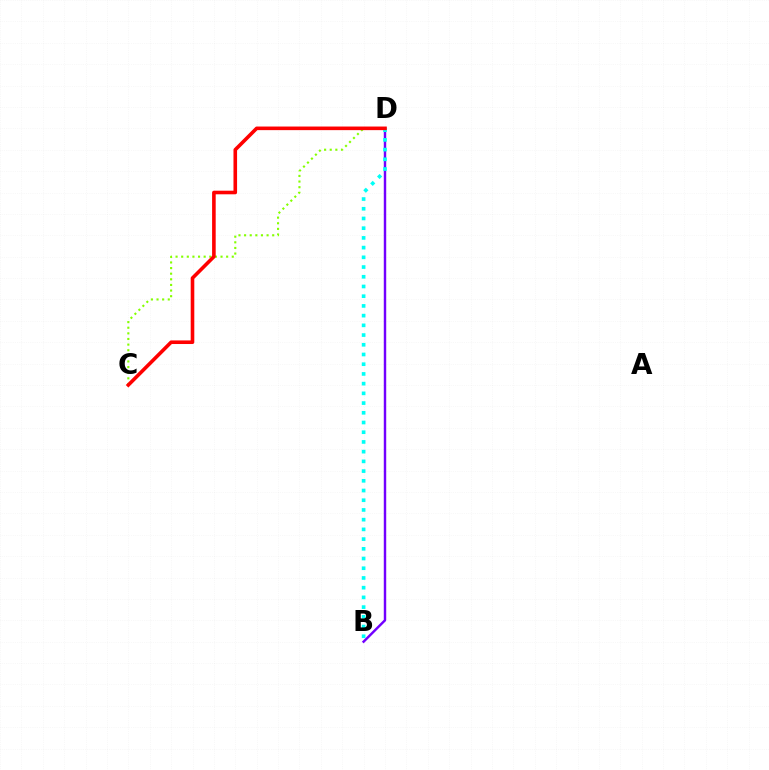{('C', 'D'): [{'color': '#84ff00', 'line_style': 'dotted', 'thickness': 1.53}, {'color': '#ff0000', 'line_style': 'solid', 'thickness': 2.59}], ('B', 'D'): [{'color': '#7200ff', 'line_style': 'solid', 'thickness': 1.76}, {'color': '#00fff6', 'line_style': 'dotted', 'thickness': 2.64}]}